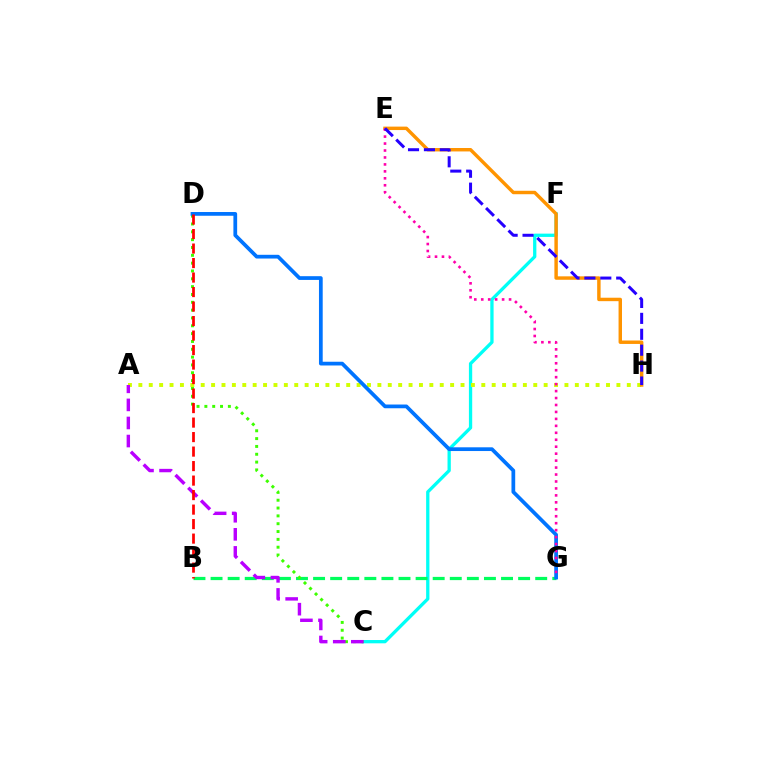{('C', 'F'): [{'color': '#00fff6', 'line_style': 'solid', 'thickness': 2.37}], ('B', 'G'): [{'color': '#00ff5c', 'line_style': 'dashed', 'thickness': 2.32}], ('C', 'D'): [{'color': '#3dff00', 'line_style': 'dotted', 'thickness': 2.13}], ('A', 'H'): [{'color': '#d1ff00', 'line_style': 'dotted', 'thickness': 2.82}], ('D', 'G'): [{'color': '#0074ff', 'line_style': 'solid', 'thickness': 2.69}], ('A', 'C'): [{'color': '#b900ff', 'line_style': 'dashed', 'thickness': 2.45}], ('E', 'H'): [{'color': '#ff9400', 'line_style': 'solid', 'thickness': 2.48}, {'color': '#2500ff', 'line_style': 'dashed', 'thickness': 2.16}], ('E', 'G'): [{'color': '#ff00ac', 'line_style': 'dotted', 'thickness': 1.89}], ('B', 'D'): [{'color': '#ff0000', 'line_style': 'dashed', 'thickness': 1.97}]}